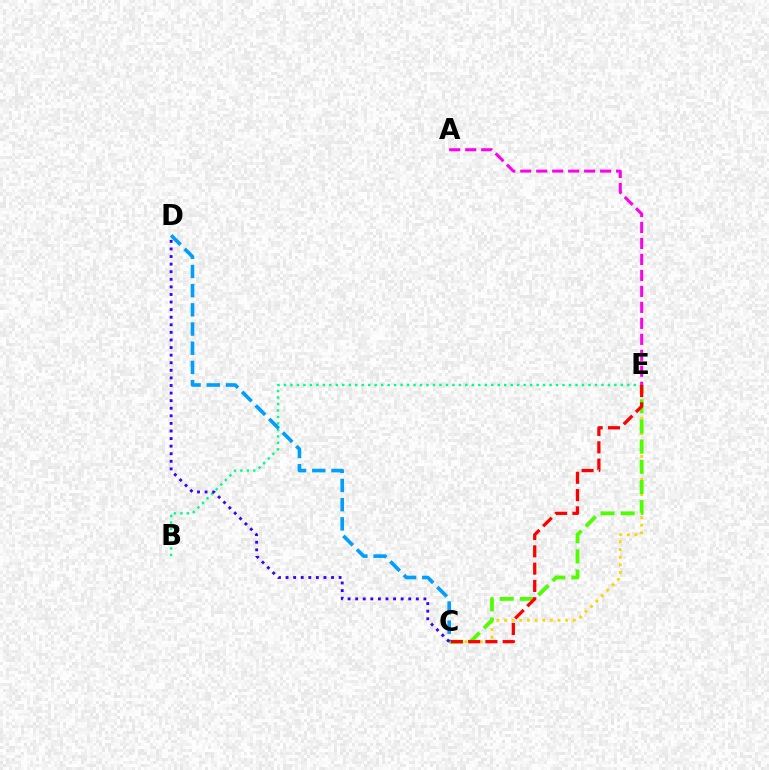{('C', 'E'): [{'color': '#ffd500', 'line_style': 'dotted', 'thickness': 2.07}, {'color': '#4fff00', 'line_style': 'dashed', 'thickness': 2.74}, {'color': '#ff0000', 'line_style': 'dashed', 'thickness': 2.35}], ('B', 'E'): [{'color': '#00ff86', 'line_style': 'dotted', 'thickness': 1.76}], ('C', 'D'): [{'color': '#009eff', 'line_style': 'dashed', 'thickness': 2.61}, {'color': '#3700ff', 'line_style': 'dotted', 'thickness': 2.06}], ('A', 'E'): [{'color': '#ff00ed', 'line_style': 'dashed', 'thickness': 2.17}]}